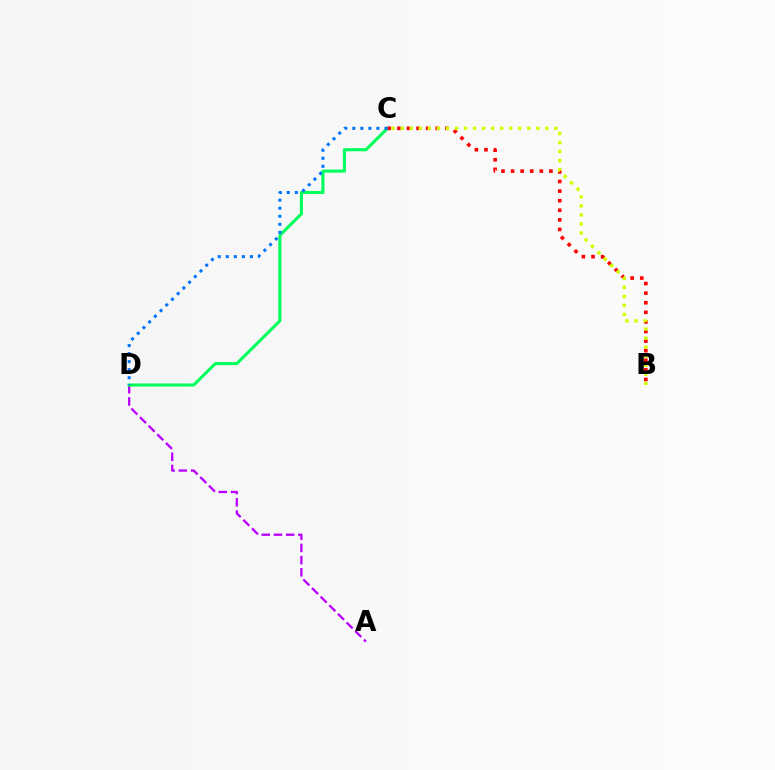{('A', 'D'): [{'color': '#b900ff', 'line_style': 'dashed', 'thickness': 1.66}], ('C', 'D'): [{'color': '#00ff5c', 'line_style': 'solid', 'thickness': 2.22}, {'color': '#0074ff', 'line_style': 'dotted', 'thickness': 2.19}], ('B', 'C'): [{'color': '#ff0000', 'line_style': 'dotted', 'thickness': 2.61}, {'color': '#d1ff00', 'line_style': 'dotted', 'thickness': 2.46}]}